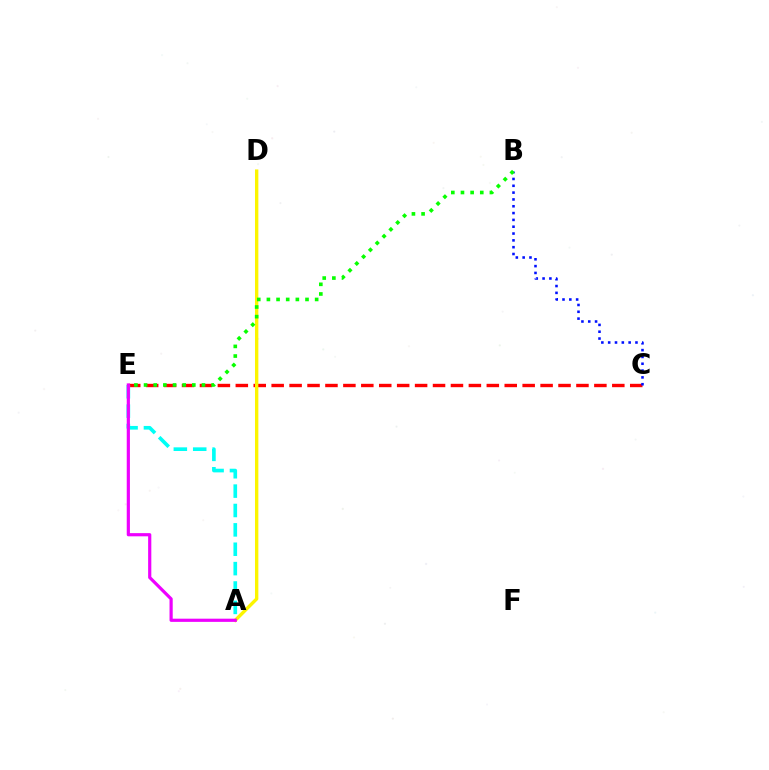{('C', 'E'): [{'color': '#ff0000', 'line_style': 'dashed', 'thickness': 2.44}], ('A', 'E'): [{'color': '#00fff6', 'line_style': 'dashed', 'thickness': 2.63}, {'color': '#ee00ff', 'line_style': 'solid', 'thickness': 2.3}], ('A', 'D'): [{'color': '#fcf500', 'line_style': 'solid', 'thickness': 2.42}], ('B', 'C'): [{'color': '#0010ff', 'line_style': 'dotted', 'thickness': 1.85}], ('B', 'E'): [{'color': '#08ff00', 'line_style': 'dotted', 'thickness': 2.62}]}